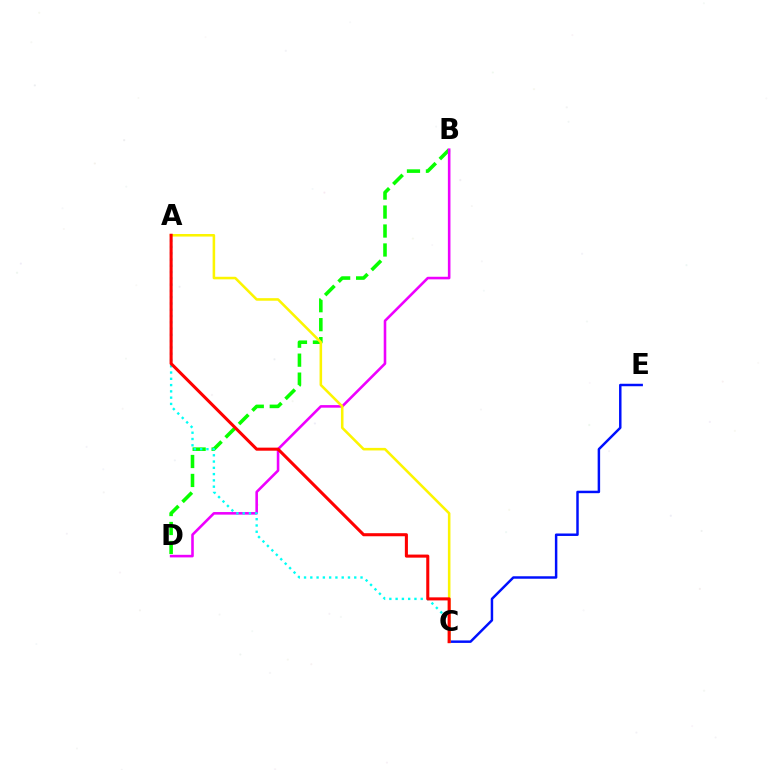{('B', 'D'): [{'color': '#08ff00', 'line_style': 'dashed', 'thickness': 2.58}, {'color': '#ee00ff', 'line_style': 'solid', 'thickness': 1.86}], ('C', 'E'): [{'color': '#0010ff', 'line_style': 'solid', 'thickness': 1.78}], ('A', 'C'): [{'color': '#fcf500', 'line_style': 'solid', 'thickness': 1.84}, {'color': '#00fff6', 'line_style': 'dotted', 'thickness': 1.71}, {'color': '#ff0000', 'line_style': 'solid', 'thickness': 2.21}]}